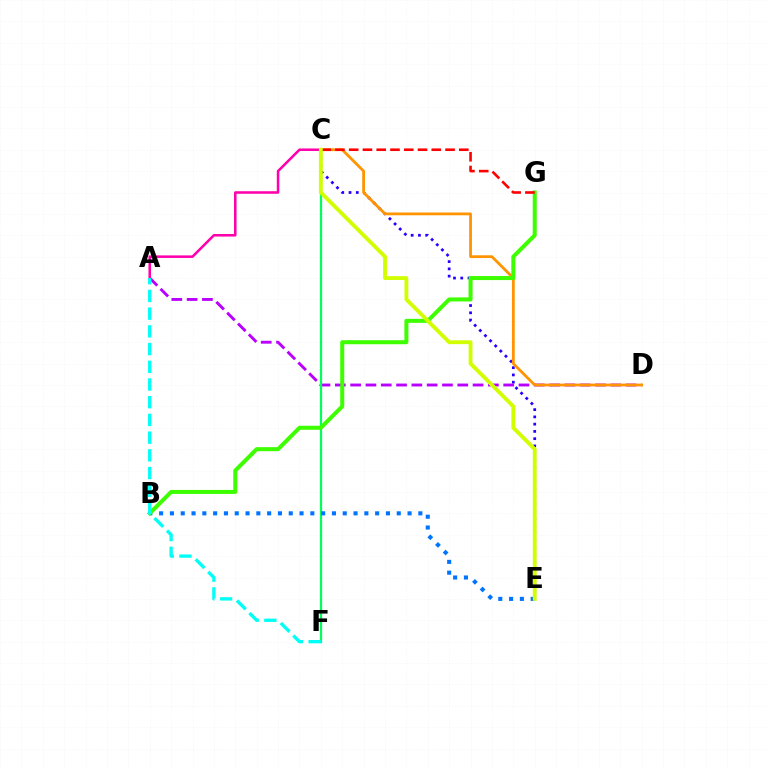{('C', 'E'): [{'color': '#2500ff', 'line_style': 'dotted', 'thickness': 1.97}, {'color': '#d1ff00', 'line_style': 'solid', 'thickness': 2.77}], ('A', 'D'): [{'color': '#b900ff', 'line_style': 'dashed', 'thickness': 2.08}], ('C', 'D'): [{'color': '#ff9400', 'line_style': 'solid', 'thickness': 2.0}], ('C', 'F'): [{'color': '#00ff5c', 'line_style': 'solid', 'thickness': 1.61}], ('A', 'C'): [{'color': '#ff00ac', 'line_style': 'solid', 'thickness': 1.83}], ('B', 'E'): [{'color': '#0074ff', 'line_style': 'dotted', 'thickness': 2.93}], ('B', 'G'): [{'color': '#3dff00', 'line_style': 'solid', 'thickness': 2.89}], ('A', 'F'): [{'color': '#00fff6', 'line_style': 'dashed', 'thickness': 2.41}], ('C', 'G'): [{'color': '#ff0000', 'line_style': 'dashed', 'thickness': 1.87}]}